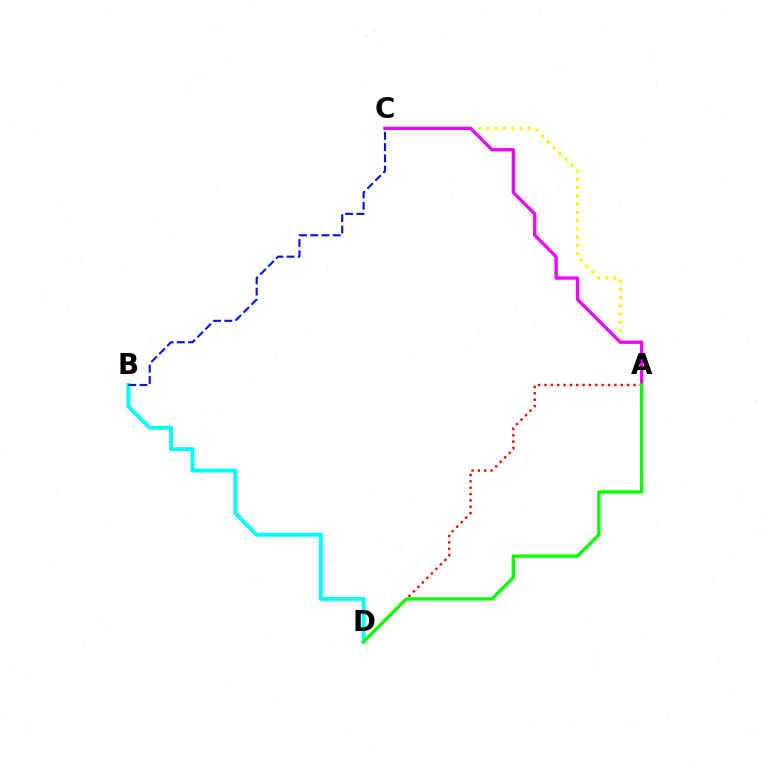{('A', 'C'): [{'color': '#fcf500', 'line_style': 'dotted', 'thickness': 2.24}, {'color': '#ee00ff', 'line_style': 'solid', 'thickness': 2.37}], ('A', 'D'): [{'color': '#ff0000', 'line_style': 'dotted', 'thickness': 1.73}, {'color': '#08ff00', 'line_style': 'solid', 'thickness': 2.38}], ('B', 'D'): [{'color': '#00fff6', 'line_style': 'solid', 'thickness': 2.82}], ('B', 'C'): [{'color': '#0010ff', 'line_style': 'dashed', 'thickness': 1.53}]}